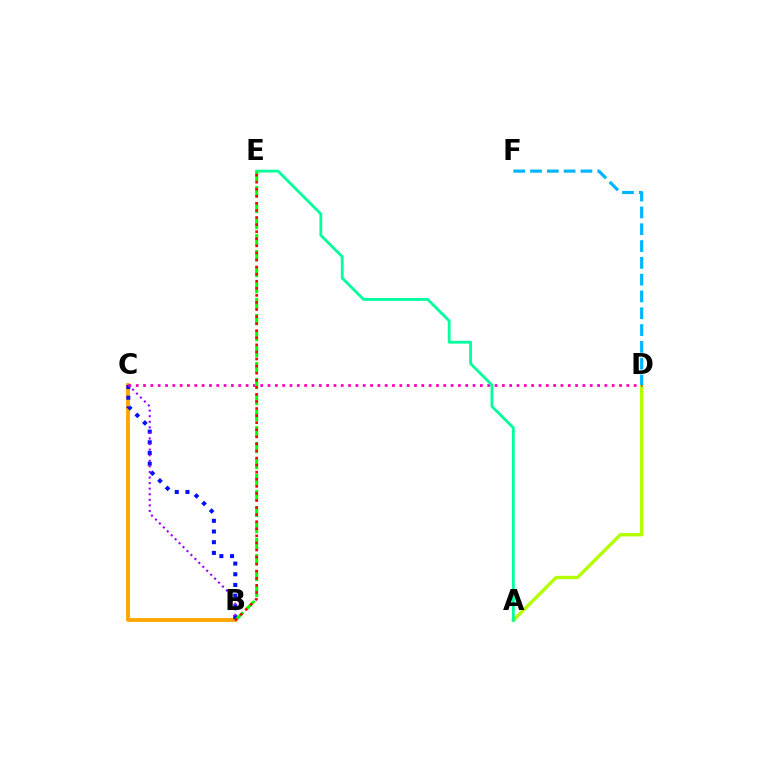{('B', 'C'): [{'color': '#ffa500', 'line_style': 'solid', 'thickness': 2.77}, {'color': '#0010ff', 'line_style': 'dotted', 'thickness': 2.9}, {'color': '#9b00ff', 'line_style': 'dotted', 'thickness': 1.51}], ('A', 'D'): [{'color': '#b3ff00', 'line_style': 'solid', 'thickness': 2.42}], ('C', 'D'): [{'color': '#ff00bd', 'line_style': 'dotted', 'thickness': 1.99}], ('A', 'E'): [{'color': '#00ff9d', 'line_style': 'solid', 'thickness': 2.02}], ('B', 'E'): [{'color': '#08ff00', 'line_style': 'dashed', 'thickness': 2.17}, {'color': '#ff0000', 'line_style': 'dotted', 'thickness': 1.92}], ('D', 'F'): [{'color': '#00b5ff', 'line_style': 'dashed', 'thickness': 2.28}]}